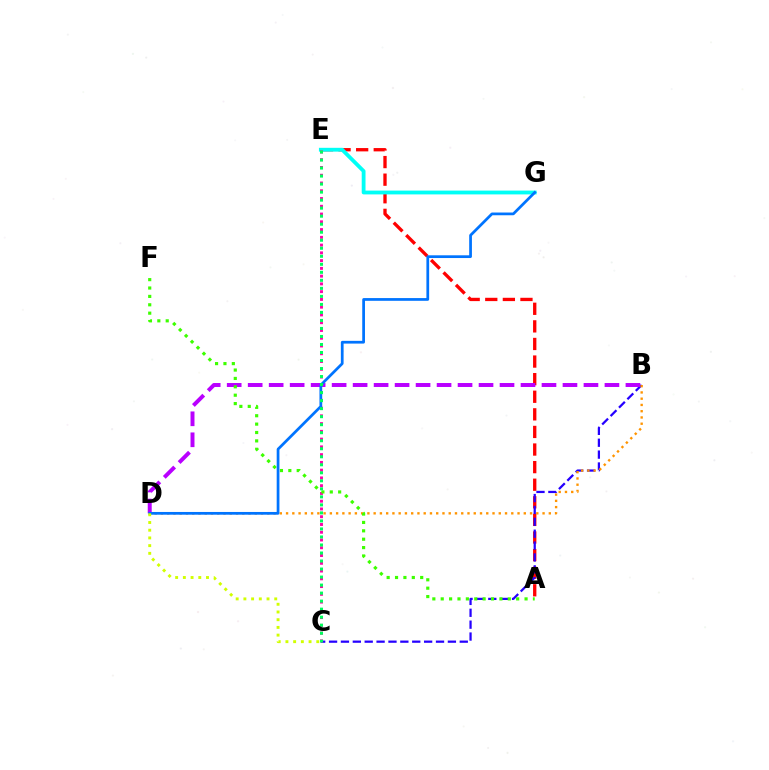{('A', 'E'): [{'color': '#ff0000', 'line_style': 'dashed', 'thickness': 2.39}], ('B', 'C'): [{'color': '#2500ff', 'line_style': 'dashed', 'thickness': 1.61}], ('E', 'G'): [{'color': '#00fff6', 'line_style': 'solid', 'thickness': 2.74}], ('C', 'E'): [{'color': '#ff00ac', 'line_style': 'dotted', 'thickness': 2.11}, {'color': '#00ff5c', 'line_style': 'dotted', 'thickness': 2.18}], ('B', 'D'): [{'color': '#b900ff', 'line_style': 'dashed', 'thickness': 2.85}, {'color': '#ff9400', 'line_style': 'dotted', 'thickness': 1.7}], ('A', 'F'): [{'color': '#3dff00', 'line_style': 'dotted', 'thickness': 2.28}], ('D', 'G'): [{'color': '#0074ff', 'line_style': 'solid', 'thickness': 1.97}], ('C', 'D'): [{'color': '#d1ff00', 'line_style': 'dotted', 'thickness': 2.09}]}